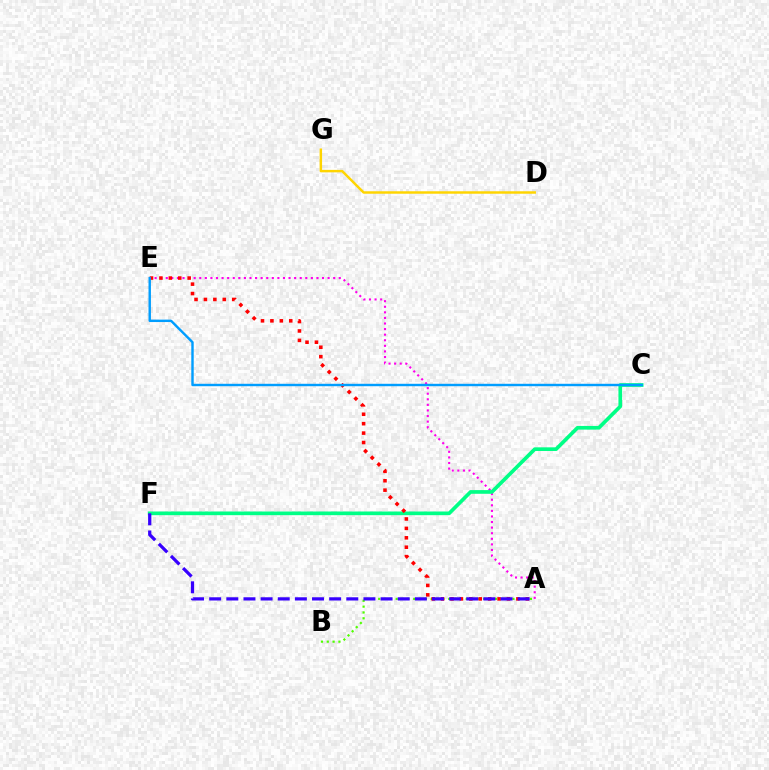{('A', 'E'): [{'color': '#ff00ed', 'line_style': 'dotted', 'thickness': 1.52}, {'color': '#ff0000', 'line_style': 'dotted', 'thickness': 2.56}], ('C', 'F'): [{'color': '#00ff86', 'line_style': 'solid', 'thickness': 2.65}], ('A', 'B'): [{'color': '#4fff00', 'line_style': 'dotted', 'thickness': 1.59}], ('A', 'F'): [{'color': '#3700ff', 'line_style': 'dashed', 'thickness': 2.33}], ('C', 'E'): [{'color': '#009eff', 'line_style': 'solid', 'thickness': 1.74}], ('D', 'G'): [{'color': '#ffd500', 'line_style': 'solid', 'thickness': 1.77}]}